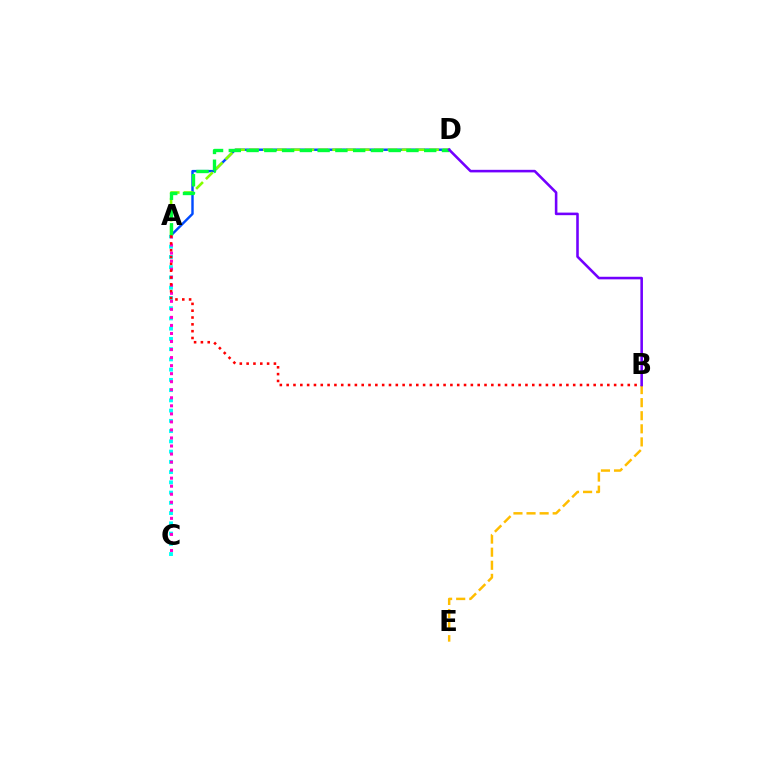{('B', 'E'): [{'color': '#ffbd00', 'line_style': 'dashed', 'thickness': 1.78}], ('A', 'D'): [{'color': '#004bff', 'line_style': 'solid', 'thickness': 1.75}, {'color': '#84ff00', 'line_style': 'dashed', 'thickness': 1.88}, {'color': '#00ff39', 'line_style': 'dashed', 'thickness': 2.41}], ('A', 'C'): [{'color': '#00fff6', 'line_style': 'dotted', 'thickness': 2.78}, {'color': '#ff00cf', 'line_style': 'dotted', 'thickness': 2.18}], ('A', 'B'): [{'color': '#ff0000', 'line_style': 'dotted', 'thickness': 1.85}], ('B', 'D'): [{'color': '#7200ff', 'line_style': 'solid', 'thickness': 1.85}]}